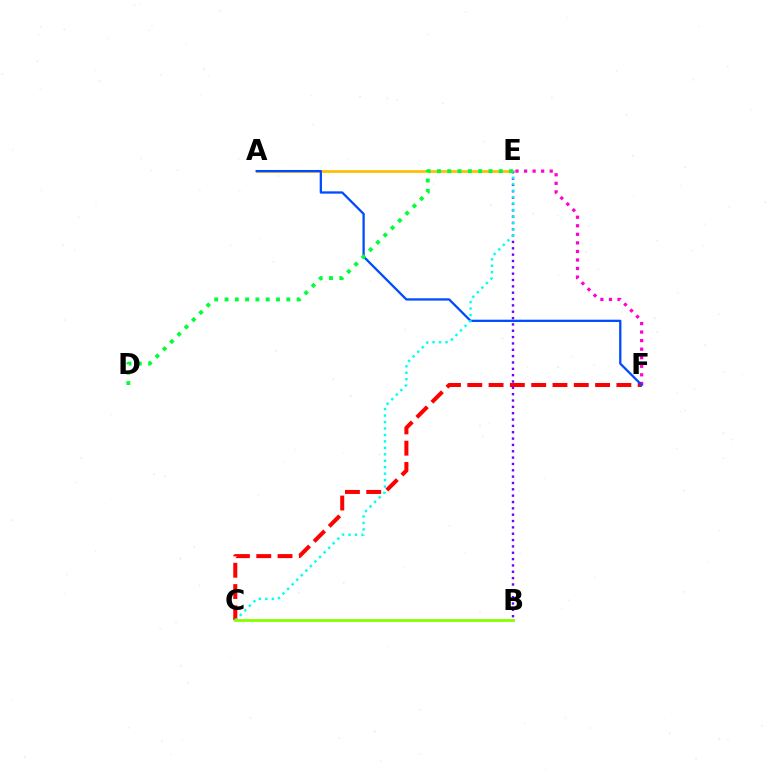{('A', 'E'): [{'color': '#ffbd00', 'line_style': 'solid', 'thickness': 1.92}], ('E', 'F'): [{'color': '#ff00cf', 'line_style': 'dotted', 'thickness': 2.32}], ('C', 'F'): [{'color': '#ff0000', 'line_style': 'dashed', 'thickness': 2.89}], ('B', 'E'): [{'color': '#7200ff', 'line_style': 'dotted', 'thickness': 1.72}], ('A', 'F'): [{'color': '#004bff', 'line_style': 'solid', 'thickness': 1.65}], ('C', 'E'): [{'color': '#00fff6', 'line_style': 'dotted', 'thickness': 1.75}], ('D', 'E'): [{'color': '#00ff39', 'line_style': 'dotted', 'thickness': 2.8}], ('B', 'C'): [{'color': '#84ff00', 'line_style': 'solid', 'thickness': 2.01}]}